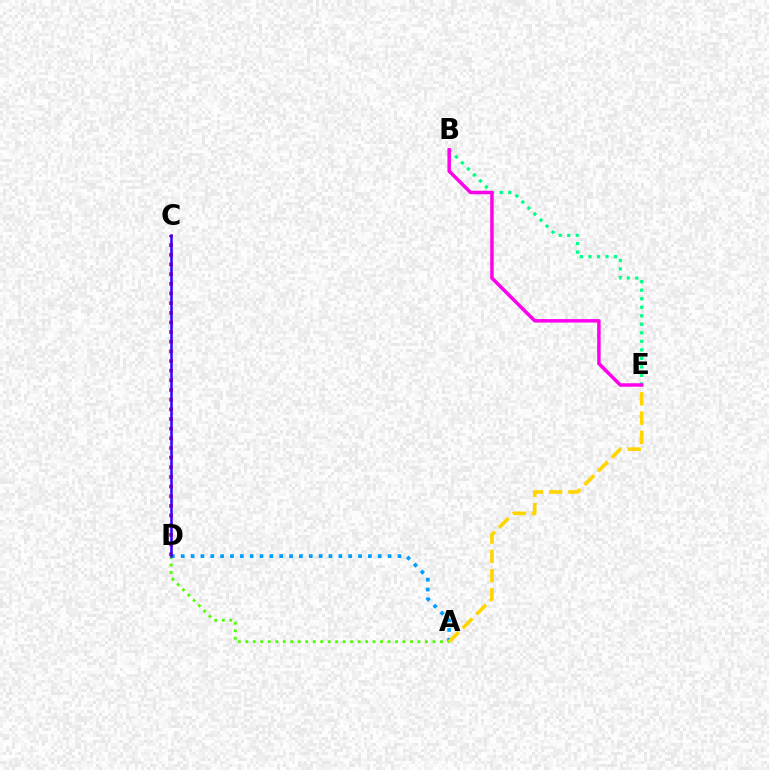{('C', 'D'): [{'color': '#ff0000', 'line_style': 'dotted', 'thickness': 2.62}, {'color': '#3700ff', 'line_style': 'solid', 'thickness': 1.84}], ('A', 'D'): [{'color': '#009eff', 'line_style': 'dotted', 'thickness': 2.68}, {'color': '#4fff00', 'line_style': 'dotted', 'thickness': 2.03}], ('B', 'E'): [{'color': '#00ff86', 'line_style': 'dotted', 'thickness': 2.32}, {'color': '#ff00ed', 'line_style': 'solid', 'thickness': 2.51}], ('A', 'E'): [{'color': '#ffd500', 'line_style': 'dashed', 'thickness': 2.62}]}